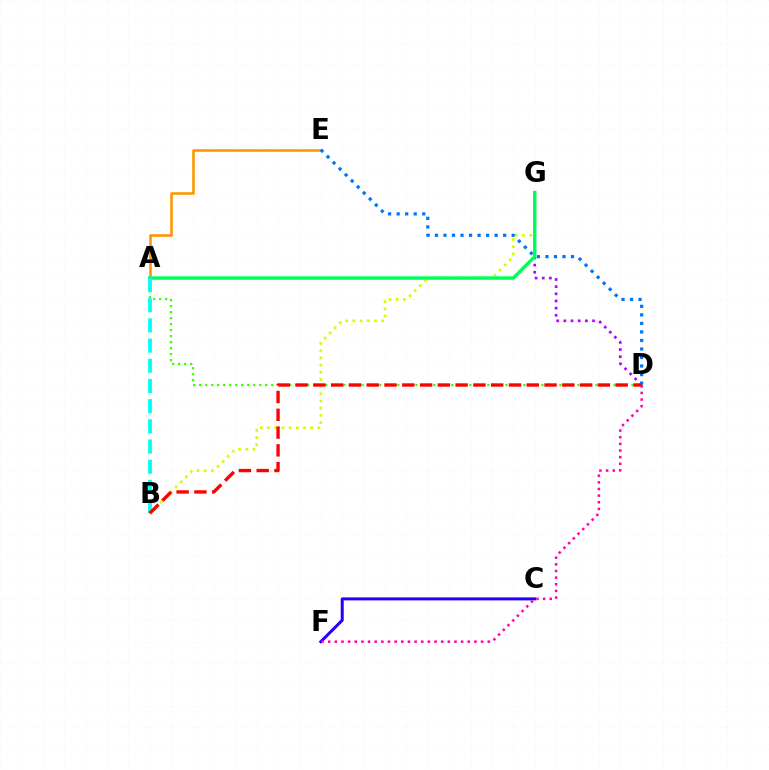{('B', 'G'): [{'color': '#d1ff00', 'line_style': 'dotted', 'thickness': 1.95}], ('C', 'F'): [{'color': '#2500ff', 'line_style': 'solid', 'thickness': 2.17}], ('D', 'G'): [{'color': '#b900ff', 'line_style': 'dotted', 'thickness': 1.94}], ('A', 'E'): [{'color': '#ff9400', 'line_style': 'solid', 'thickness': 1.85}], ('D', 'F'): [{'color': '#ff00ac', 'line_style': 'dotted', 'thickness': 1.81}], ('D', 'E'): [{'color': '#0074ff', 'line_style': 'dotted', 'thickness': 2.32}], ('A', 'G'): [{'color': '#00ff5c', 'line_style': 'solid', 'thickness': 2.47}], ('A', 'D'): [{'color': '#3dff00', 'line_style': 'dotted', 'thickness': 1.63}], ('A', 'B'): [{'color': '#00fff6', 'line_style': 'dashed', 'thickness': 2.74}], ('B', 'D'): [{'color': '#ff0000', 'line_style': 'dashed', 'thickness': 2.42}]}